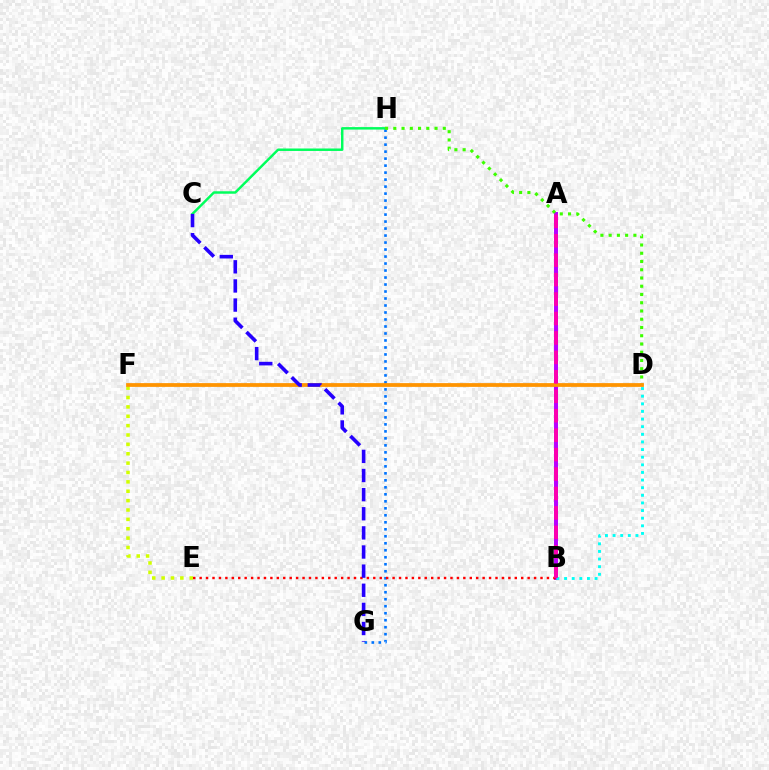{('A', 'B'): [{'color': '#b900ff', 'line_style': 'solid', 'thickness': 2.85}, {'color': '#ff00ac', 'line_style': 'dashed', 'thickness': 2.64}], ('C', 'H'): [{'color': '#00ff5c', 'line_style': 'solid', 'thickness': 1.78}], ('E', 'F'): [{'color': '#d1ff00', 'line_style': 'dotted', 'thickness': 2.55}], ('G', 'H'): [{'color': '#0074ff', 'line_style': 'dotted', 'thickness': 1.9}], ('B', 'D'): [{'color': '#00fff6', 'line_style': 'dotted', 'thickness': 2.07}], ('D', 'H'): [{'color': '#3dff00', 'line_style': 'dotted', 'thickness': 2.24}], ('B', 'E'): [{'color': '#ff0000', 'line_style': 'dotted', 'thickness': 1.75}], ('D', 'F'): [{'color': '#ff9400', 'line_style': 'solid', 'thickness': 2.71}], ('C', 'G'): [{'color': '#2500ff', 'line_style': 'dashed', 'thickness': 2.6}]}